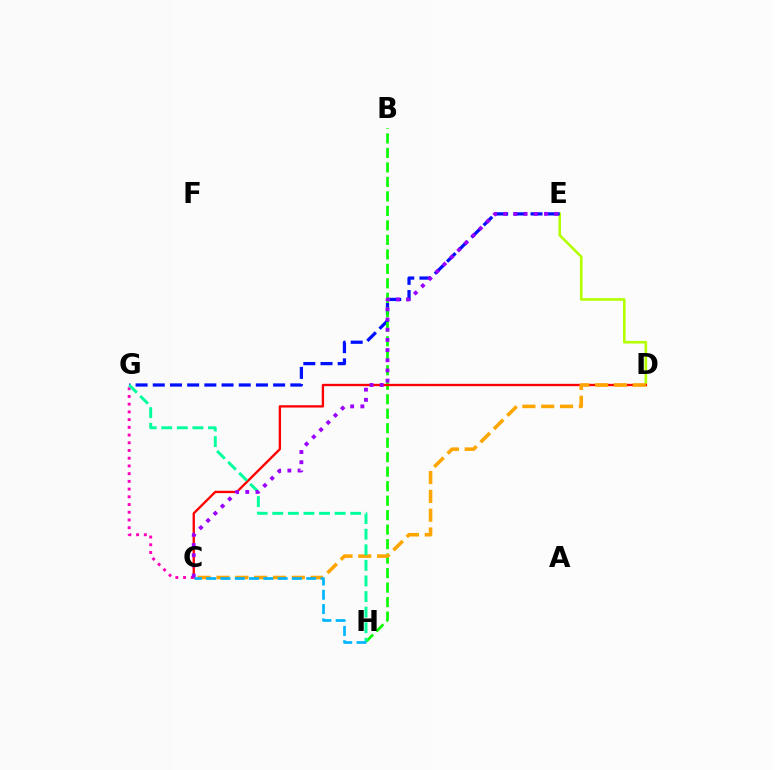{('D', 'E'): [{'color': '#b3ff00', 'line_style': 'solid', 'thickness': 1.89}], ('E', 'G'): [{'color': '#0010ff', 'line_style': 'dashed', 'thickness': 2.34}], ('B', 'H'): [{'color': '#08ff00', 'line_style': 'dashed', 'thickness': 1.97}], ('C', 'D'): [{'color': '#ff0000', 'line_style': 'solid', 'thickness': 1.68}, {'color': '#ffa500', 'line_style': 'dashed', 'thickness': 2.56}], ('C', 'G'): [{'color': '#ff00bd', 'line_style': 'dotted', 'thickness': 2.1}], ('G', 'H'): [{'color': '#00ff9d', 'line_style': 'dashed', 'thickness': 2.12}], ('C', 'E'): [{'color': '#9b00ff', 'line_style': 'dotted', 'thickness': 2.77}], ('C', 'H'): [{'color': '#00b5ff', 'line_style': 'dashed', 'thickness': 1.94}]}